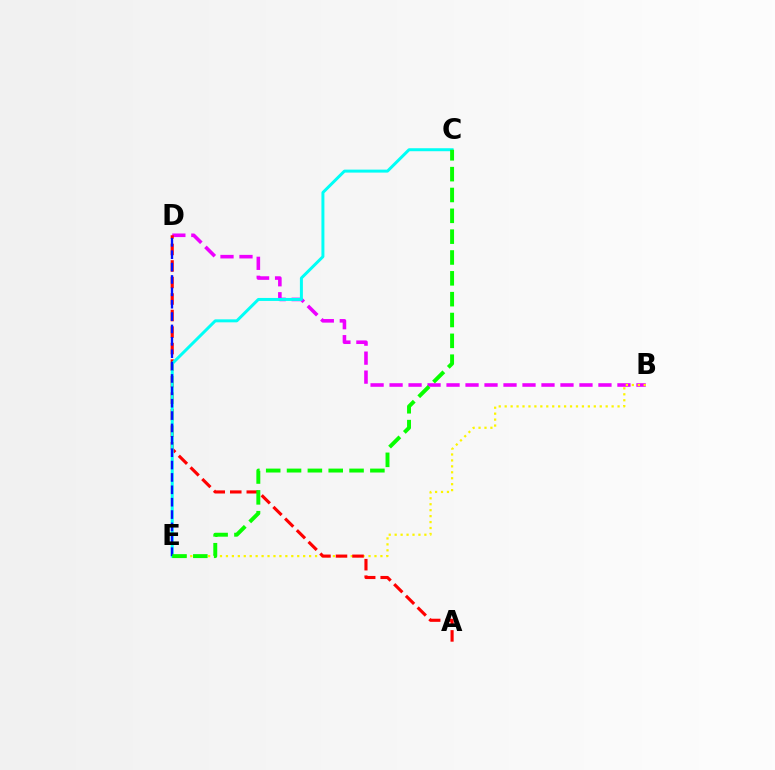{('B', 'D'): [{'color': '#ee00ff', 'line_style': 'dashed', 'thickness': 2.58}], ('B', 'E'): [{'color': '#fcf500', 'line_style': 'dotted', 'thickness': 1.61}], ('A', 'D'): [{'color': '#ff0000', 'line_style': 'dashed', 'thickness': 2.24}], ('C', 'E'): [{'color': '#00fff6', 'line_style': 'solid', 'thickness': 2.15}, {'color': '#08ff00', 'line_style': 'dashed', 'thickness': 2.83}], ('D', 'E'): [{'color': '#0010ff', 'line_style': 'dashed', 'thickness': 1.68}]}